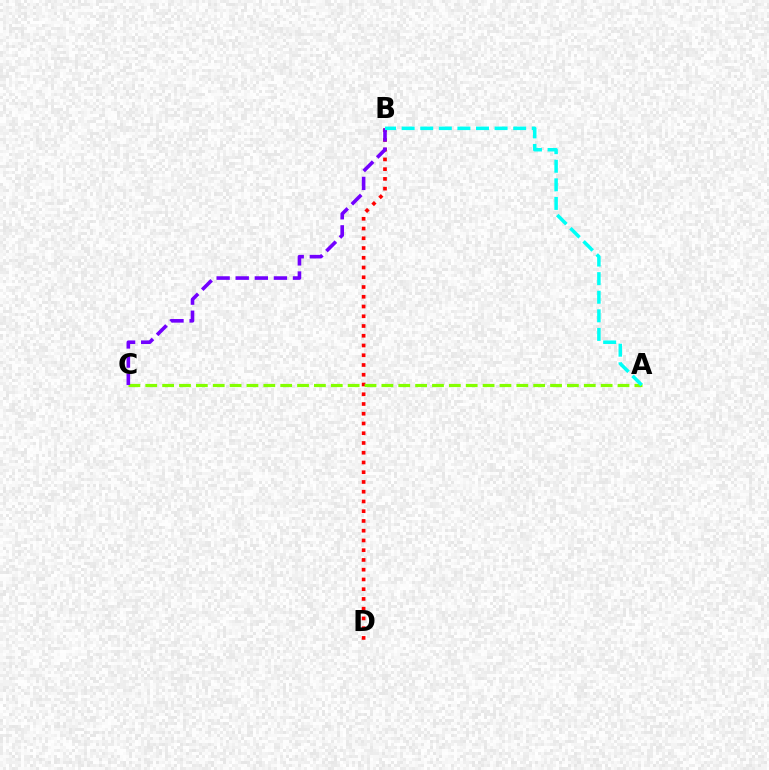{('B', 'D'): [{'color': '#ff0000', 'line_style': 'dotted', 'thickness': 2.65}], ('A', 'C'): [{'color': '#84ff00', 'line_style': 'dashed', 'thickness': 2.29}], ('B', 'C'): [{'color': '#7200ff', 'line_style': 'dashed', 'thickness': 2.59}], ('A', 'B'): [{'color': '#00fff6', 'line_style': 'dashed', 'thickness': 2.53}]}